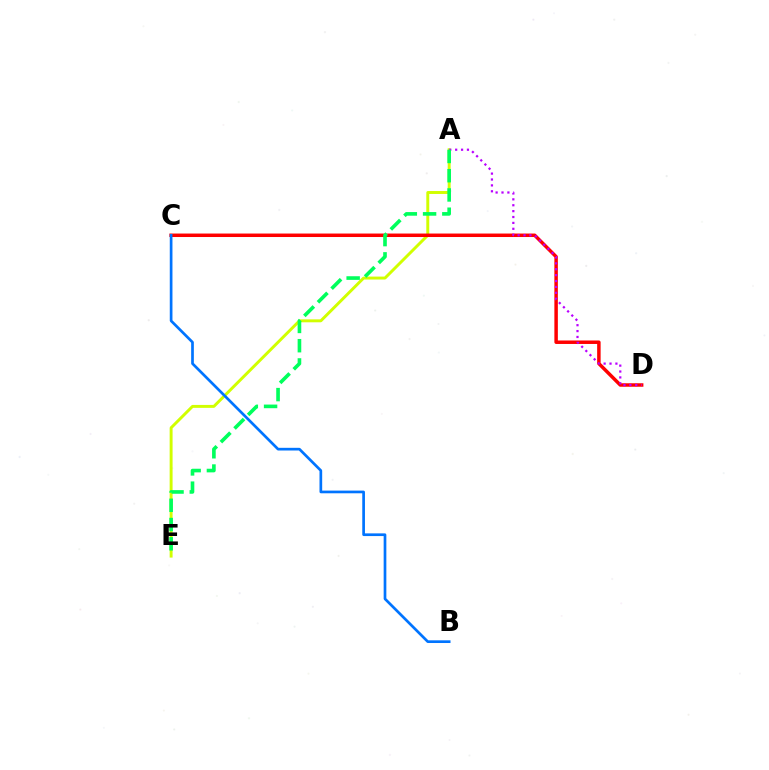{('A', 'E'): [{'color': '#d1ff00', 'line_style': 'solid', 'thickness': 2.11}, {'color': '#00ff5c', 'line_style': 'dashed', 'thickness': 2.62}], ('C', 'D'): [{'color': '#ff0000', 'line_style': 'solid', 'thickness': 2.51}], ('B', 'C'): [{'color': '#0074ff', 'line_style': 'solid', 'thickness': 1.94}], ('A', 'D'): [{'color': '#b900ff', 'line_style': 'dotted', 'thickness': 1.6}]}